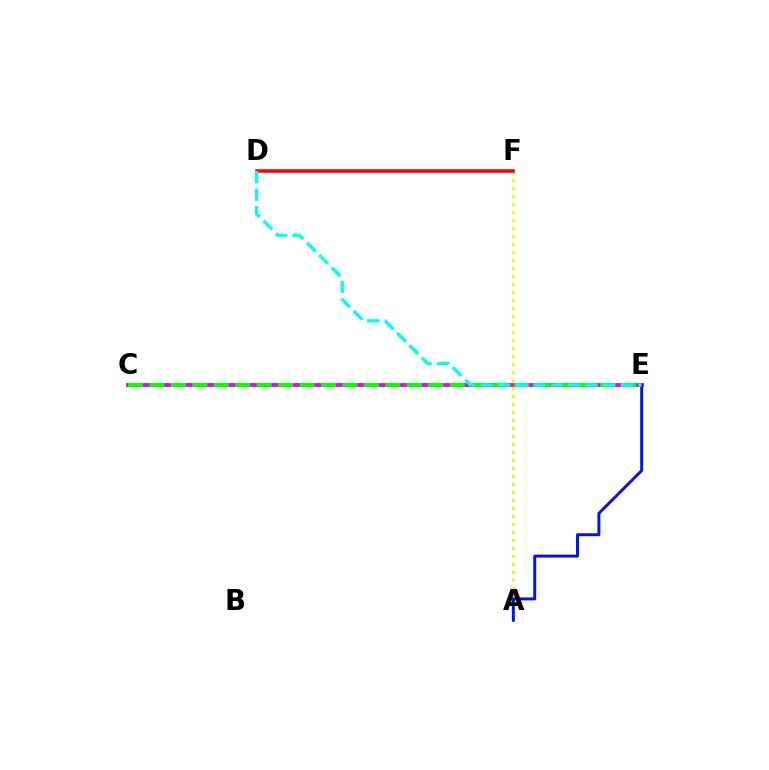{('C', 'E'): [{'color': '#ee00ff', 'line_style': 'solid', 'thickness': 2.79}, {'color': '#08ff00', 'line_style': 'dashed', 'thickness': 2.91}], ('A', 'F'): [{'color': '#fcf500', 'line_style': 'dotted', 'thickness': 2.17}], ('A', 'E'): [{'color': '#0010ff', 'line_style': 'solid', 'thickness': 2.12}], ('D', 'F'): [{'color': '#ff0000', 'line_style': 'solid', 'thickness': 2.53}], ('D', 'E'): [{'color': '#00fff6', 'line_style': 'dashed', 'thickness': 2.38}]}